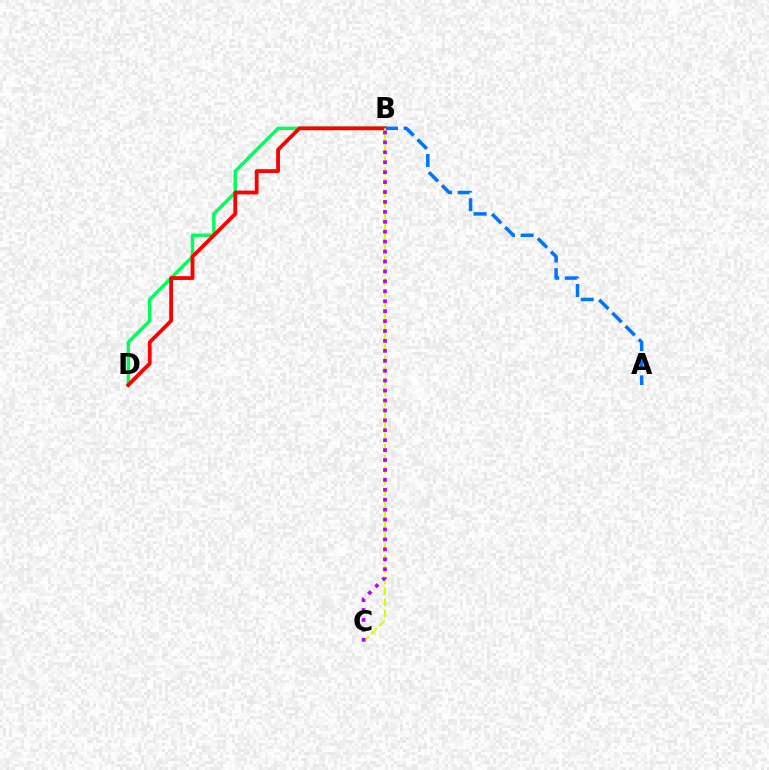{('B', 'D'): [{'color': '#00ff5c', 'line_style': 'solid', 'thickness': 2.47}, {'color': '#ff0000', 'line_style': 'solid', 'thickness': 2.74}], ('A', 'B'): [{'color': '#0074ff', 'line_style': 'dashed', 'thickness': 2.53}], ('B', 'C'): [{'color': '#d1ff00', 'line_style': 'dashed', 'thickness': 1.5}, {'color': '#b900ff', 'line_style': 'dotted', 'thickness': 2.7}]}